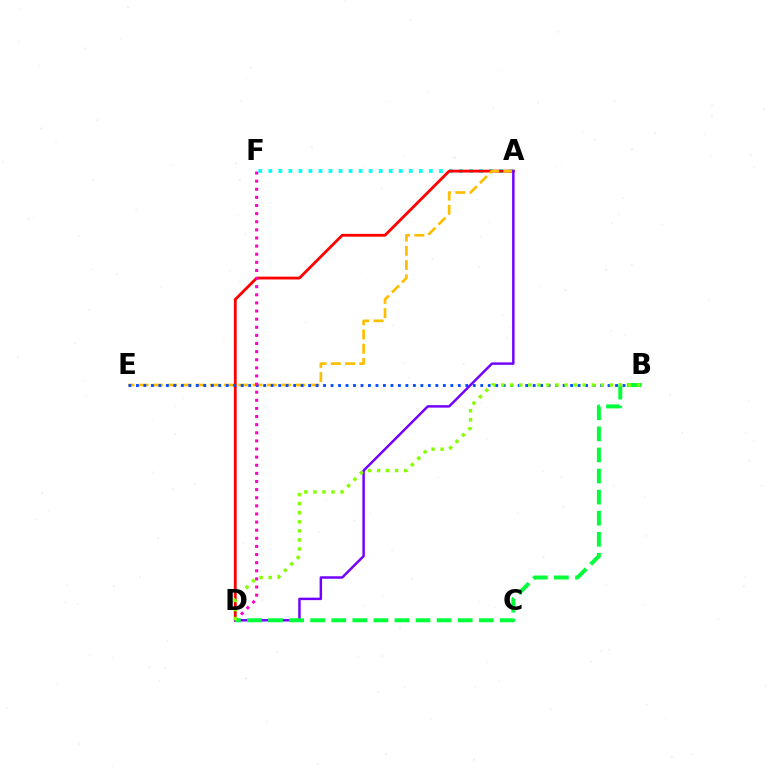{('A', 'F'): [{'color': '#00fff6', 'line_style': 'dotted', 'thickness': 2.73}], ('A', 'D'): [{'color': '#ff0000', 'line_style': 'solid', 'thickness': 2.02}, {'color': '#7200ff', 'line_style': 'solid', 'thickness': 1.78}], ('A', 'E'): [{'color': '#ffbd00', 'line_style': 'dashed', 'thickness': 1.93}], ('B', 'E'): [{'color': '#004bff', 'line_style': 'dotted', 'thickness': 2.03}], ('D', 'F'): [{'color': '#ff00cf', 'line_style': 'dotted', 'thickness': 2.21}], ('B', 'D'): [{'color': '#00ff39', 'line_style': 'dashed', 'thickness': 2.86}, {'color': '#84ff00', 'line_style': 'dotted', 'thickness': 2.46}]}